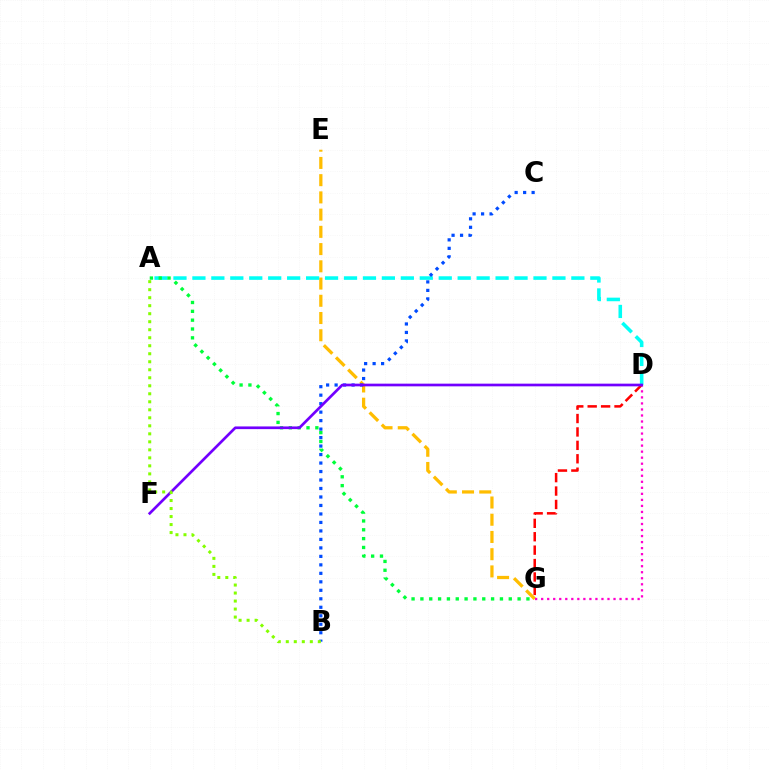{('E', 'G'): [{'color': '#ffbd00', 'line_style': 'dashed', 'thickness': 2.34}], ('D', 'G'): [{'color': '#ff0000', 'line_style': 'dashed', 'thickness': 1.82}, {'color': '#ff00cf', 'line_style': 'dotted', 'thickness': 1.64}], ('A', 'D'): [{'color': '#00fff6', 'line_style': 'dashed', 'thickness': 2.57}], ('A', 'G'): [{'color': '#00ff39', 'line_style': 'dotted', 'thickness': 2.4}], ('B', 'C'): [{'color': '#004bff', 'line_style': 'dotted', 'thickness': 2.31}], ('D', 'F'): [{'color': '#7200ff', 'line_style': 'solid', 'thickness': 1.94}], ('A', 'B'): [{'color': '#84ff00', 'line_style': 'dotted', 'thickness': 2.18}]}